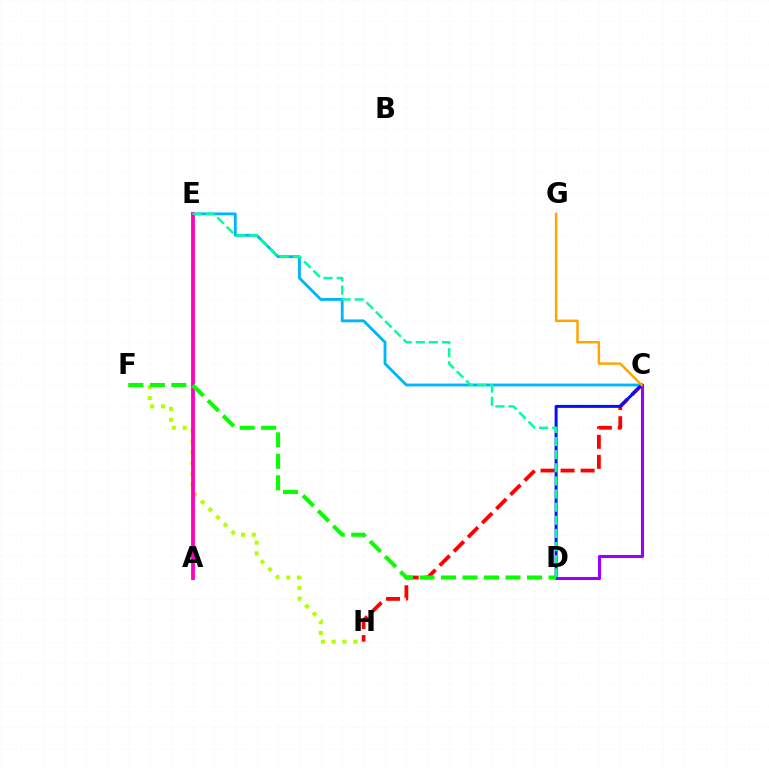{('C', 'D'): [{'color': '#9b00ff', 'line_style': 'solid', 'thickness': 2.21}, {'color': '#0010ff', 'line_style': 'solid', 'thickness': 2.15}], ('C', 'H'): [{'color': '#ff0000', 'line_style': 'dashed', 'thickness': 2.72}], ('C', 'E'): [{'color': '#00b5ff', 'line_style': 'solid', 'thickness': 2.05}], ('F', 'H'): [{'color': '#b3ff00', 'line_style': 'dotted', 'thickness': 2.93}], ('A', 'E'): [{'color': '#ff00bd', 'line_style': 'solid', 'thickness': 2.74}], ('D', 'E'): [{'color': '#00ff9d', 'line_style': 'dashed', 'thickness': 1.78}], ('C', 'G'): [{'color': '#ffa500', 'line_style': 'solid', 'thickness': 1.77}], ('D', 'F'): [{'color': '#08ff00', 'line_style': 'dashed', 'thickness': 2.92}]}